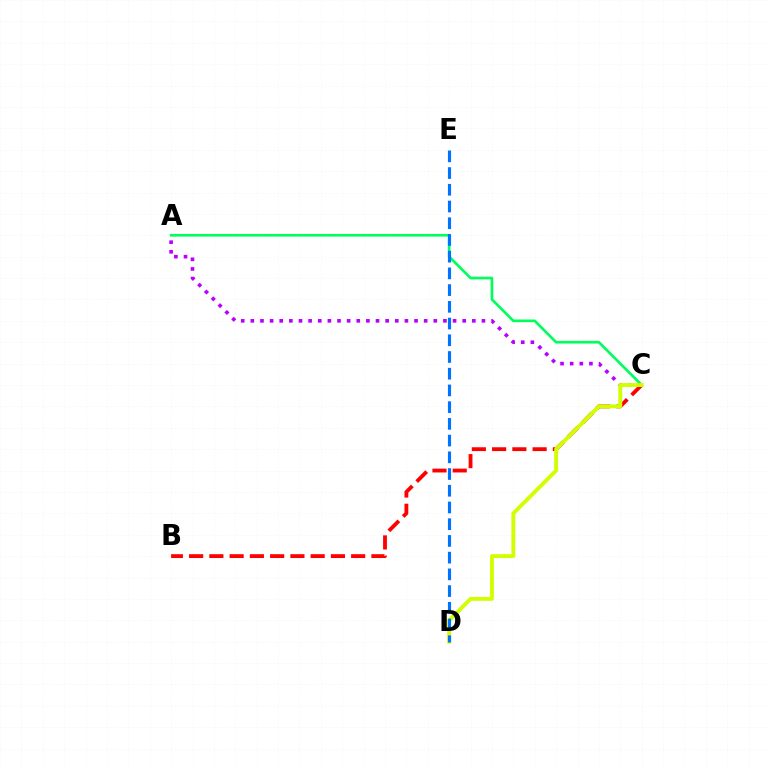{('A', 'C'): [{'color': '#b900ff', 'line_style': 'dotted', 'thickness': 2.62}, {'color': '#00ff5c', 'line_style': 'solid', 'thickness': 1.92}], ('B', 'C'): [{'color': '#ff0000', 'line_style': 'dashed', 'thickness': 2.75}], ('C', 'D'): [{'color': '#d1ff00', 'line_style': 'solid', 'thickness': 2.79}], ('D', 'E'): [{'color': '#0074ff', 'line_style': 'dashed', 'thickness': 2.27}]}